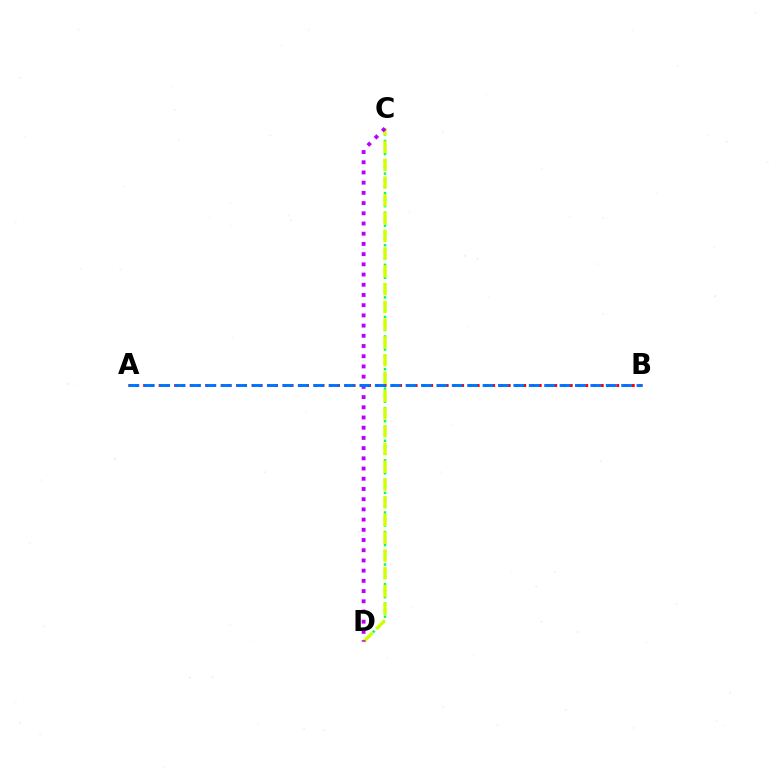{('C', 'D'): [{'color': '#00ff5c', 'line_style': 'dotted', 'thickness': 1.77}, {'color': '#d1ff00', 'line_style': 'dashed', 'thickness': 2.41}, {'color': '#b900ff', 'line_style': 'dotted', 'thickness': 2.77}], ('A', 'B'): [{'color': '#ff0000', 'line_style': 'dotted', 'thickness': 2.11}, {'color': '#0074ff', 'line_style': 'dashed', 'thickness': 2.09}]}